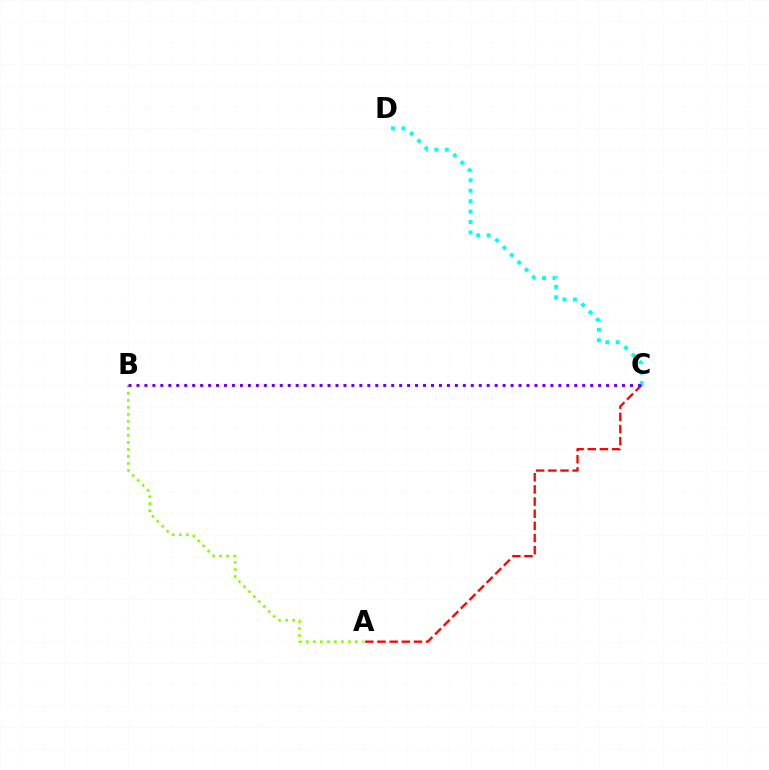{('A', 'B'): [{'color': '#84ff00', 'line_style': 'dotted', 'thickness': 1.91}], ('C', 'D'): [{'color': '#00fff6', 'line_style': 'dotted', 'thickness': 2.84}], ('A', 'C'): [{'color': '#ff0000', 'line_style': 'dashed', 'thickness': 1.65}], ('B', 'C'): [{'color': '#7200ff', 'line_style': 'dotted', 'thickness': 2.16}]}